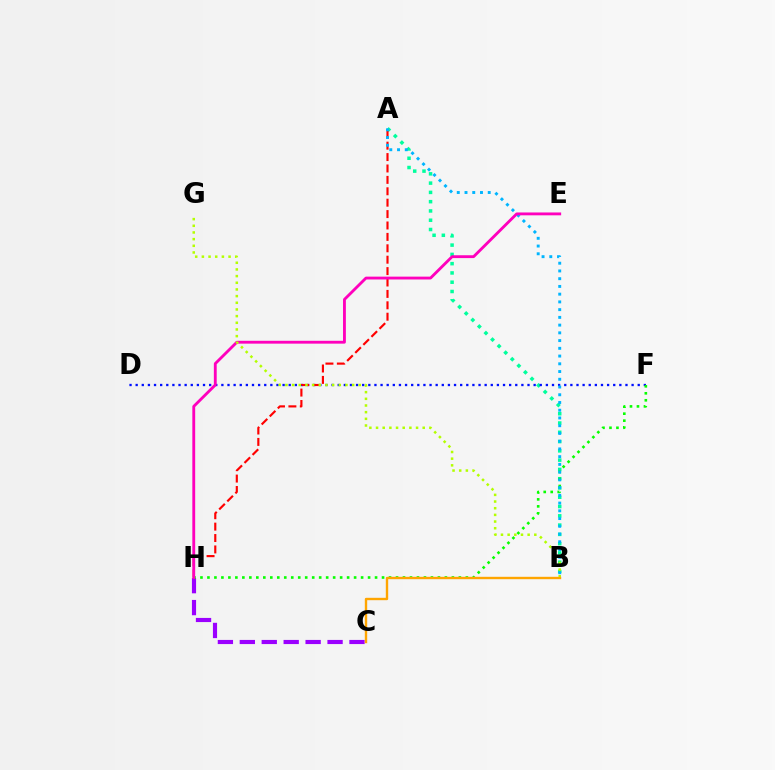{('A', 'B'): [{'color': '#00ff9d', 'line_style': 'dotted', 'thickness': 2.52}, {'color': '#00b5ff', 'line_style': 'dotted', 'thickness': 2.1}], ('C', 'H'): [{'color': '#9b00ff', 'line_style': 'dashed', 'thickness': 2.98}], ('D', 'F'): [{'color': '#0010ff', 'line_style': 'dotted', 'thickness': 1.66}], ('A', 'H'): [{'color': '#ff0000', 'line_style': 'dashed', 'thickness': 1.55}], ('F', 'H'): [{'color': '#08ff00', 'line_style': 'dotted', 'thickness': 1.9}], ('E', 'H'): [{'color': '#ff00bd', 'line_style': 'solid', 'thickness': 2.05}], ('B', 'G'): [{'color': '#b3ff00', 'line_style': 'dotted', 'thickness': 1.81}], ('B', 'C'): [{'color': '#ffa500', 'line_style': 'solid', 'thickness': 1.72}]}